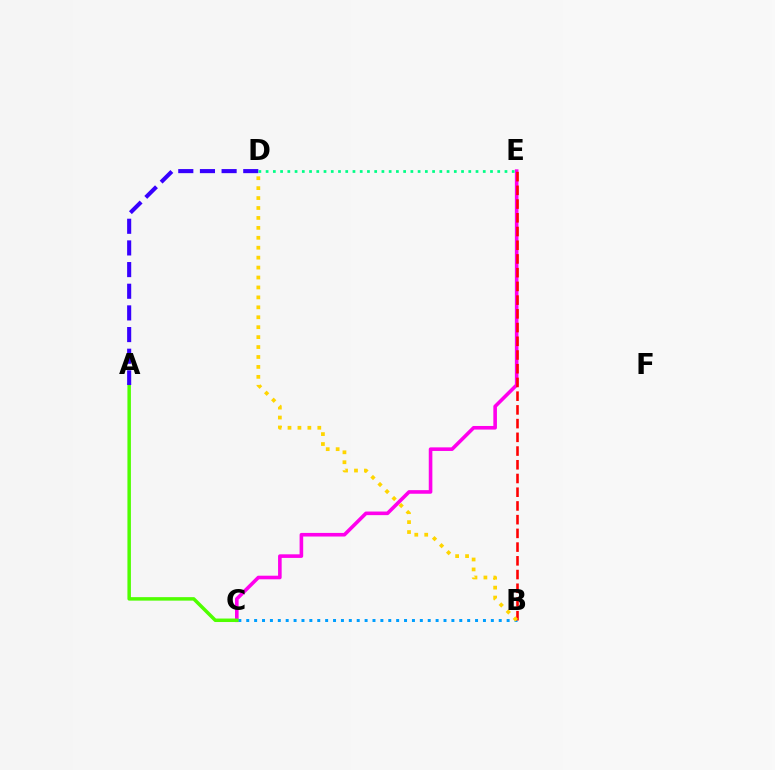{('C', 'E'): [{'color': '#ff00ed', 'line_style': 'solid', 'thickness': 2.59}], ('B', 'C'): [{'color': '#009eff', 'line_style': 'dotted', 'thickness': 2.14}], ('B', 'E'): [{'color': '#ff0000', 'line_style': 'dashed', 'thickness': 1.86}], ('B', 'D'): [{'color': '#ffd500', 'line_style': 'dotted', 'thickness': 2.7}], ('A', 'C'): [{'color': '#4fff00', 'line_style': 'solid', 'thickness': 2.51}], ('A', 'D'): [{'color': '#3700ff', 'line_style': 'dashed', 'thickness': 2.94}], ('D', 'E'): [{'color': '#00ff86', 'line_style': 'dotted', 'thickness': 1.97}]}